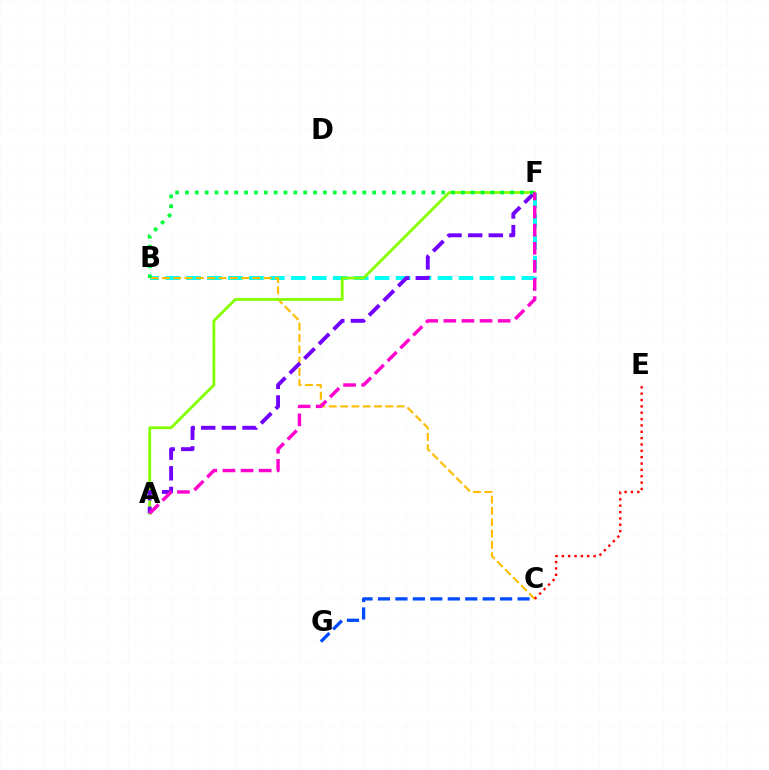{('B', 'F'): [{'color': '#00fff6', 'line_style': 'dashed', 'thickness': 2.85}, {'color': '#00ff39', 'line_style': 'dotted', 'thickness': 2.68}], ('B', 'C'): [{'color': '#ffbd00', 'line_style': 'dashed', 'thickness': 1.54}], ('C', 'G'): [{'color': '#004bff', 'line_style': 'dashed', 'thickness': 2.37}], ('A', 'F'): [{'color': '#84ff00', 'line_style': 'solid', 'thickness': 2.02}, {'color': '#7200ff', 'line_style': 'dashed', 'thickness': 2.81}, {'color': '#ff00cf', 'line_style': 'dashed', 'thickness': 2.46}], ('C', 'E'): [{'color': '#ff0000', 'line_style': 'dotted', 'thickness': 1.73}]}